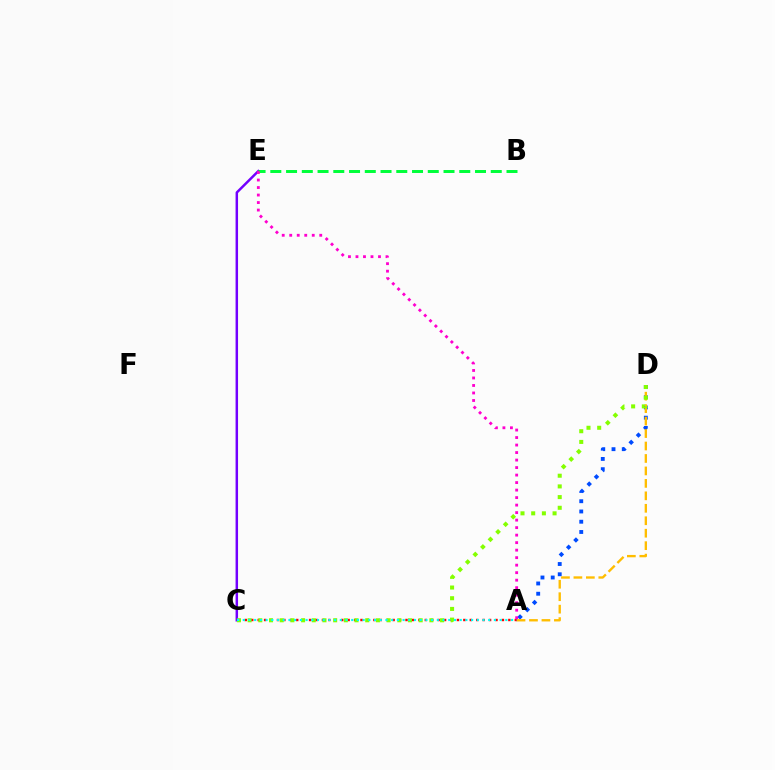{('C', 'E'): [{'color': '#7200ff', 'line_style': 'solid', 'thickness': 1.79}], ('B', 'E'): [{'color': '#00ff39', 'line_style': 'dashed', 'thickness': 2.14}], ('A', 'D'): [{'color': '#004bff', 'line_style': 'dotted', 'thickness': 2.78}, {'color': '#ffbd00', 'line_style': 'dashed', 'thickness': 1.69}], ('A', 'C'): [{'color': '#ff0000', 'line_style': 'dotted', 'thickness': 1.75}, {'color': '#00fff6', 'line_style': 'dotted', 'thickness': 1.55}], ('A', 'E'): [{'color': '#ff00cf', 'line_style': 'dotted', 'thickness': 2.04}], ('C', 'D'): [{'color': '#84ff00', 'line_style': 'dotted', 'thickness': 2.9}]}